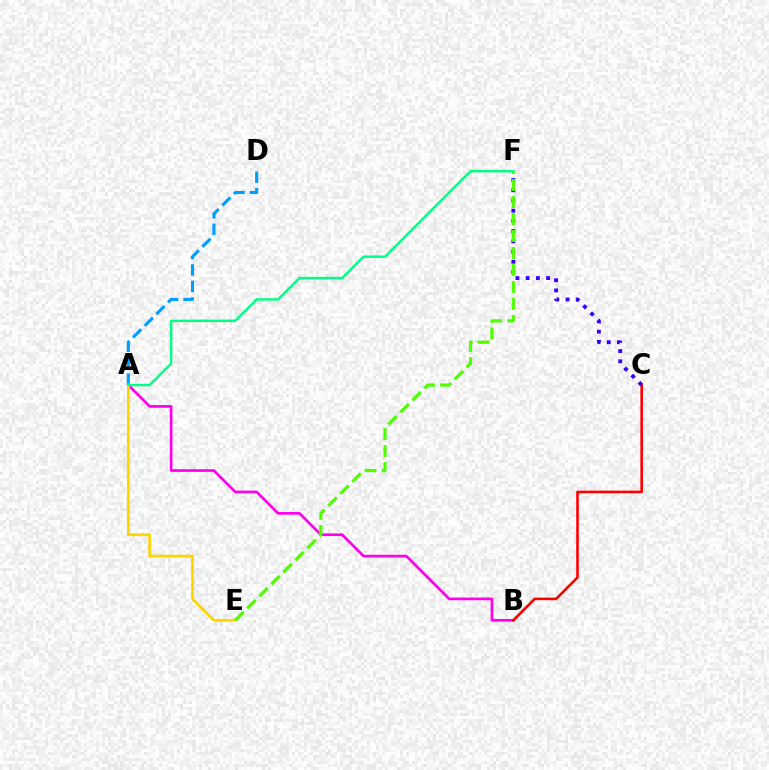{('A', 'B'): [{'color': '#ff00ed', 'line_style': 'solid', 'thickness': 1.93}], ('B', 'C'): [{'color': '#ff0000', 'line_style': 'solid', 'thickness': 1.87}], ('A', 'D'): [{'color': '#009eff', 'line_style': 'dashed', 'thickness': 2.24}], ('C', 'F'): [{'color': '#3700ff', 'line_style': 'dotted', 'thickness': 2.77}], ('A', 'E'): [{'color': '#ffd500', 'line_style': 'solid', 'thickness': 1.98}], ('E', 'F'): [{'color': '#4fff00', 'line_style': 'dashed', 'thickness': 2.31}], ('A', 'F'): [{'color': '#00ff86', 'line_style': 'solid', 'thickness': 1.75}]}